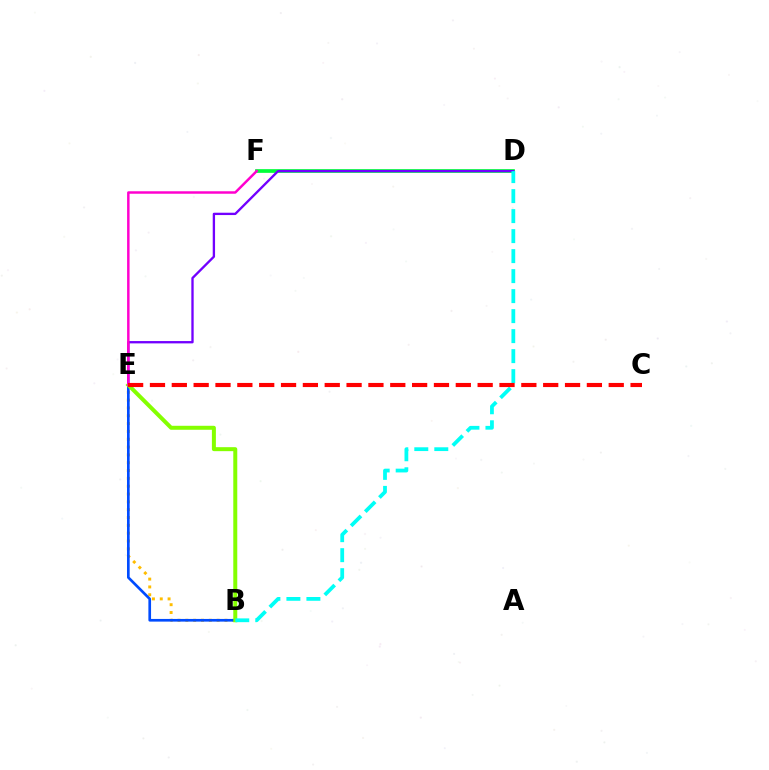{('B', 'E'): [{'color': '#ffbd00', 'line_style': 'dotted', 'thickness': 2.13}, {'color': '#004bff', 'line_style': 'solid', 'thickness': 1.92}, {'color': '#84ff00', 'line_style': 'solid', 'thickness': 2.87}], ('D', 'F'): [{'color': '#00ff39', 'line_style': 'solid', 'thickness': 2.66}], ('D', 'E'): [{'color': '#7200ff', 'line_style': 'solid', 'thickness': 1.68}], ('E', 'F'): [{'color': '#ff00cf', 'line_style': 'solid', 'thickness': 1.78}], ('B', 'D'): [{'color': '#00fff6', 'line_style': 'dashed', 'thickness': 2.72}], ('C', 'E'): [{'color': '#ff0000', 'line_style': 'dashed', 'thickness': 2.97}]}